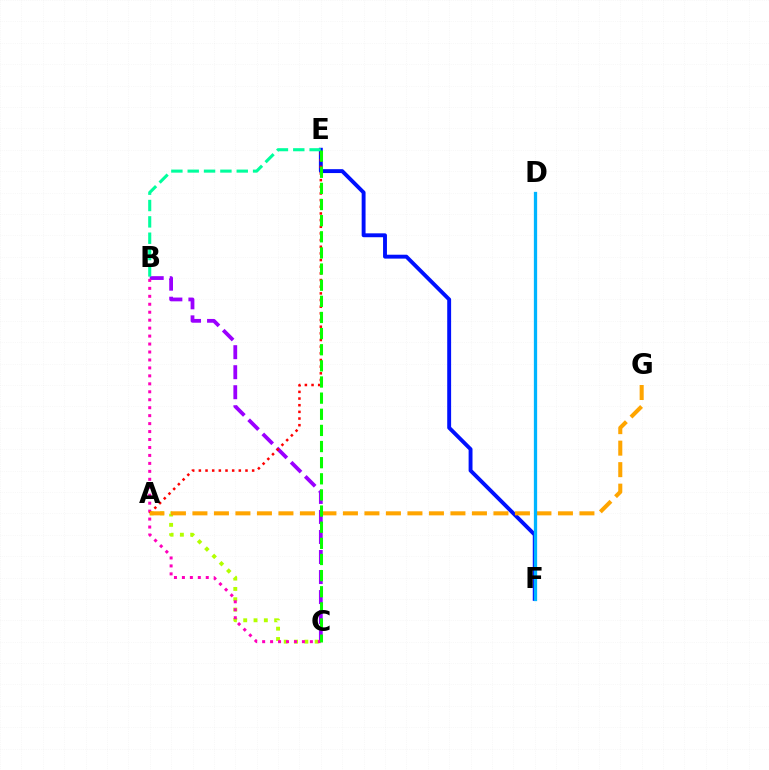{('A', 'C'): [{'color': '#b3ff00', 'line_style': 'dotted', 'thickness': 2.8}], ('E', 'F'): [{'color': '#0010ff', 'line_style': 'solid', 'thickness': 2.8}], ('B', 'C'): [{'color': '#9b00ff', 'line_style': 'dashed', 'thickness': 2.72}, {'color': '#ff00bd', 'line_style': 'dotted', 'thickness': 2.16}], ('B', 'E'): [{'color': '#00ff9d', 'line_style': 'dashed', 'thickness': 2.22}], ('A', 'E'): [{'color': '#ff0000', 'line_style': 'dotted', 'thickness': 1.81}], ('A', 'G'): [{'color': '#ffa500', 'line_style': 'dashed', 'thickness': 2.92}], ('C', 'E'): [{'color': '#08ff00', 'line_style': 'dashed', 'thickness': 2.19}], ('D', 'F'): [{'color': '#00b5ff', 'line_style': 'solid', 'thickness': 2.36}]}